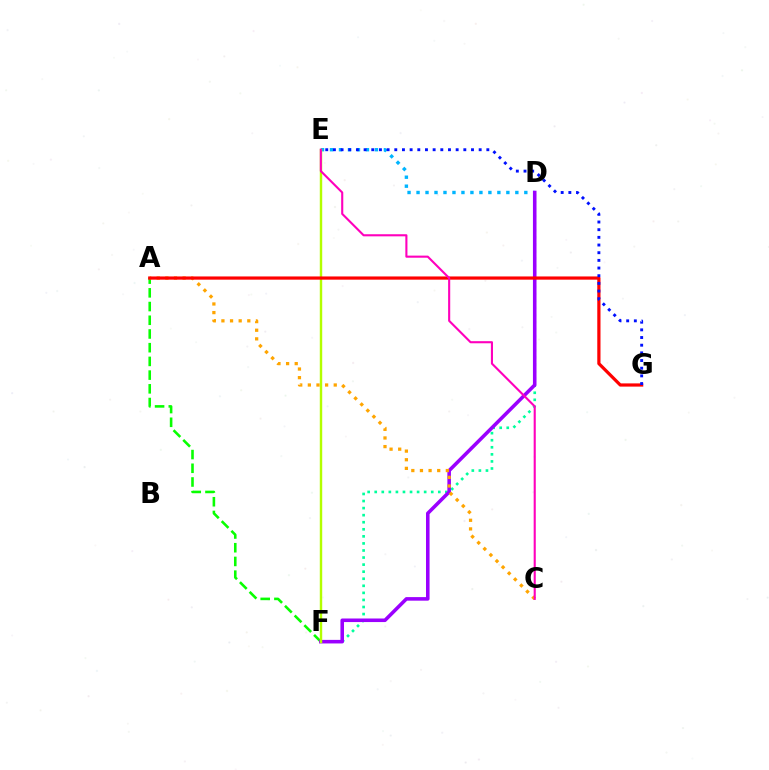{('D', 'E'): [{'color': '#00b5ff', 'line_style': 'dotted', 'thickness': 2.44}], ('D', 'F'): [{'color': '#00ff9d', 'line_style': 'dotted', 'thickness': 1.92}, {'color': '#9b00ff', 'line_style': 'solid', 'thickness': 2.57}], ('A', 'F'): [{'color': '#08ff00', 'line_style': 'dashed', 'thickness': 1.86}], ('E', 'F'): [{'color': '#b3ff00', 'line_style': 'solid', 'thickness': 1.74}], ('A', 'C'): [{'color': '#ffa500', 'line_style': 'dotted', 'thickness': 2.34}], ('A', 'G'): [{'color': '#ff0000', 'line_style': 'solid', 'thickness': 2.31}], ('E', 'G'): [{'color': '#0010ff', 'line_style': 'dotted', 'thickness': 2.08}], ('C', 'E'): [{'color': '#ff00bd', 'line_style': 'solid', 'thickness': 1.52}]}